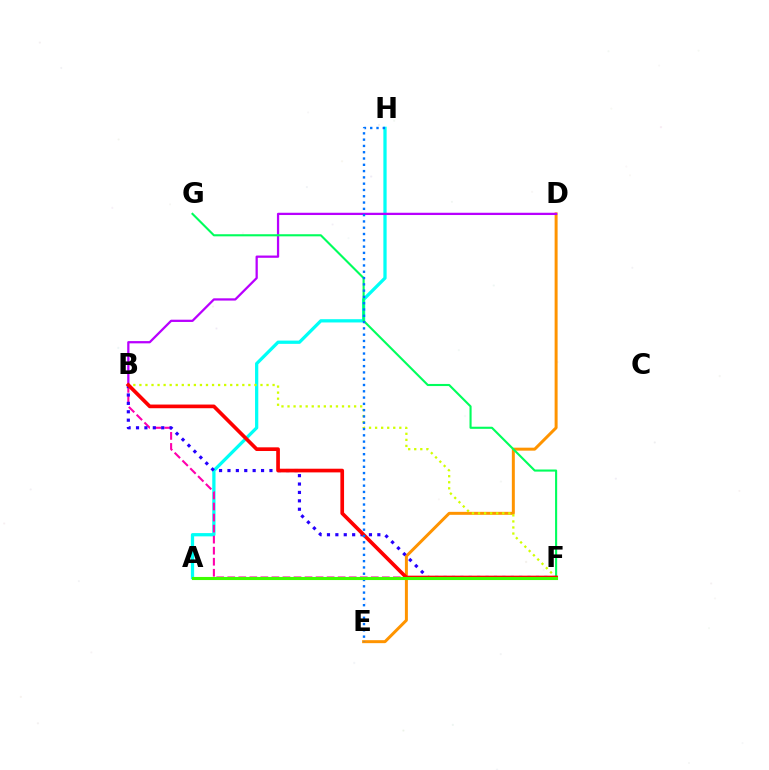{('D', 'E'): [{'color': '#ff9400', 'line_style': 'solid', 'thickness': 2.15}], ('A', 'H'): [{'color': '#00fff6', 'line_style': 'solid', 'thickness': 2.35}], ('B', 'D'): [{'color': '#b900ff', 'line_style': 'solid', 'thickness': 1.63}], ('B', 'F'): [{'color': '#ff00ac', 'line_style': 'dashed', 'thickness': 1.5}, {'color': '#2500ff', 'line_style': 'dotted', 'thickness': 2.28}, {'color': '#d1ff00', 'line_style': 'dotted', 'thickness': 1.64}, {'color': '#ff0000', 'line_style': 'solid', 'thickness': 2.65}], ('F', 'G'): [{'color': '#00ff5c', 'line_style': 'solid', 'thickness': 1.52}], ('E', 'H'): [{'color': '#0074ff', 'line_style': 'dotted', 'thickness': 1.71}], ('A', 'F'): [{'color': '#3dff00', 'line_style': 'solid', 'thickness': 2.23}]}